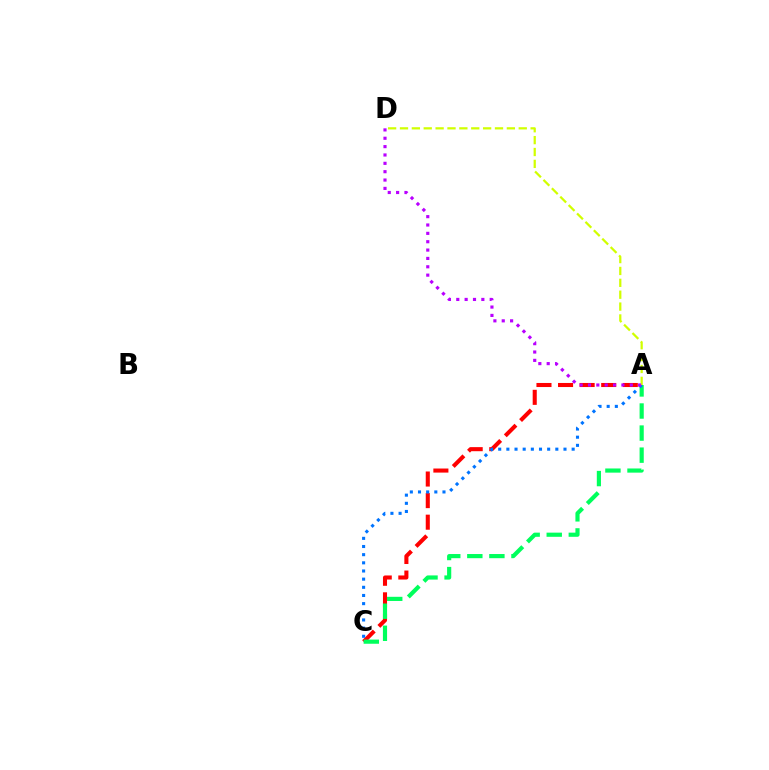{('A', 'C'): [{'color': '#ff0000', 'line_style': 'dashed', 'thickness': 2.93}, {'color': '#00ff5c', 'line_style': 'dashed', 'thickness': 3.0}, {'color': '#0074ff', 'line_style': 'dotted', 'thickness': 2.22}], ('A', 'D'): [{'color': '#d1ff00', 'line_style': 'dashed', 'thickness': 1.61}, {'color': '#b900ff', 'line_style': 'dotted', 'thickness': 2.27}]}